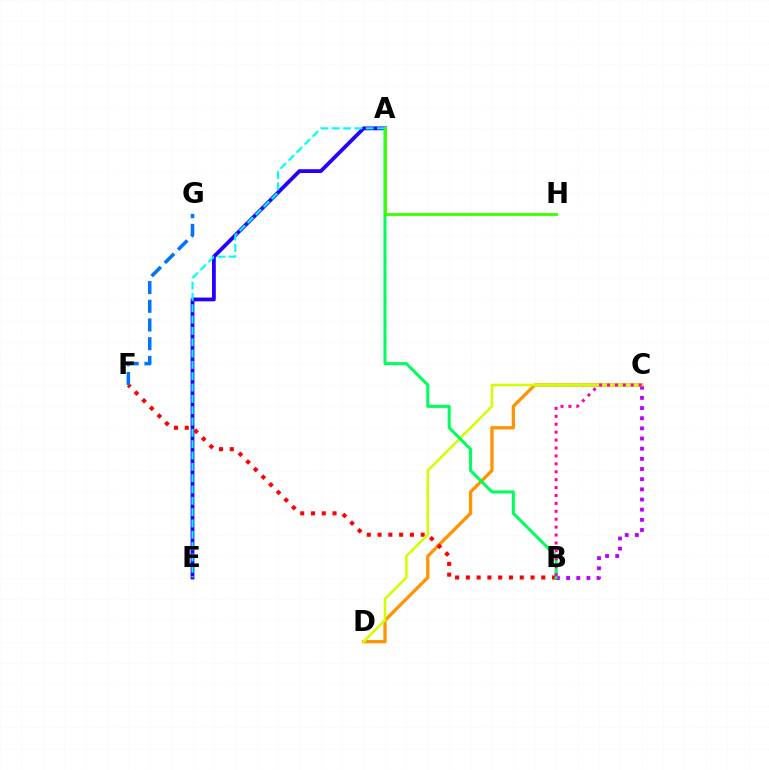{('B', 'C'): [{'color': '#b900ff', 'line_style': 'dotted', 'thickness': 2.76}, {'color': '#ff00ac', 'line_style': 'dotted', 'thickness': 2.15}], ('C', 'D'): [{'color': '#ff9400', 'line_style': 'solid', 'thickness': 2.36}, {'color': '#d1ff00', 'line_style': 'solid', 'thickness': 1.82}], ('A', 'E'): [{'color': '#2500ff', 'line_style': 'solid', 'thickness': 2.74}, {'color': '#00fff6', 'line_style': 'dashed', 'thickness': 1.54}], ('B', 'F'): [{'color': '#ff0000', 'line_style': 'dotted', 'thickness': 2.93}], ('A', 'B'): [{'color': '#00ff5c', 'line_style': 'solid', 'thickness': 2.19}], ('A', 'H'): [{'color': '#3dff00', 'line_style': 'solid', 'thickness': 2.05}], ('F', 'G'): [{'color': '#0074ff', 'line_style': 'dashed', 'thickness': 2.54}]}